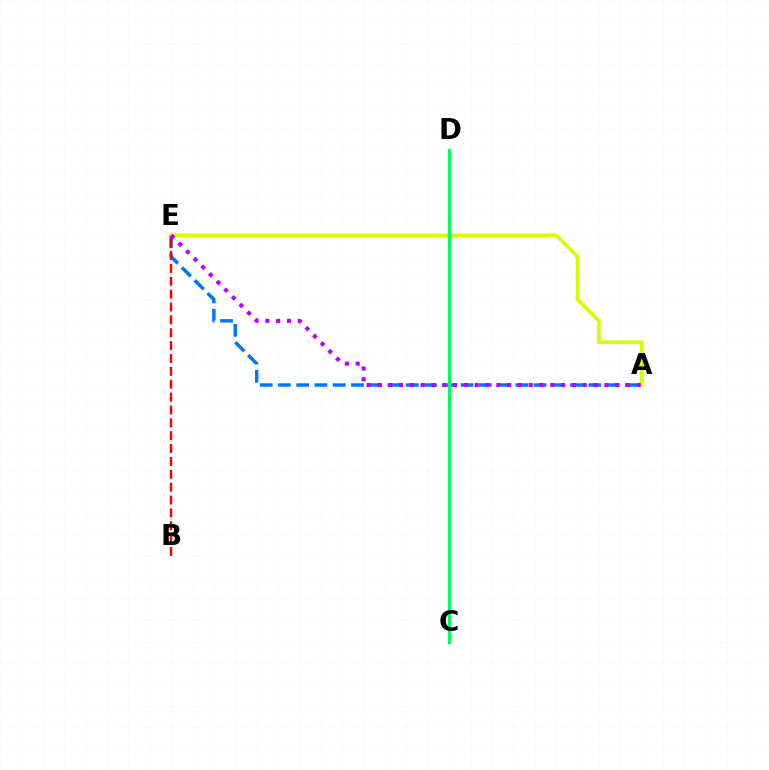{('A', 'E'): [{'color': '#0074ff', 'line_style': 'dashed', 'thickness': 2.48}, {'color': '#d1ff00', 'line_style': 'solid', 'thickness': 2.62}, {'color': '#b900ff', 'line_style': 'dotted', 'thickness': 2.94}], ('C', 'D'): [{'color': '#00ff5c', 'line_style': 'solid', 'thickness': 2.37}], ('B', 'E'): [{'color': '#ff0000', 'line_style': 'dashed', 'thickness': 1.75}]}